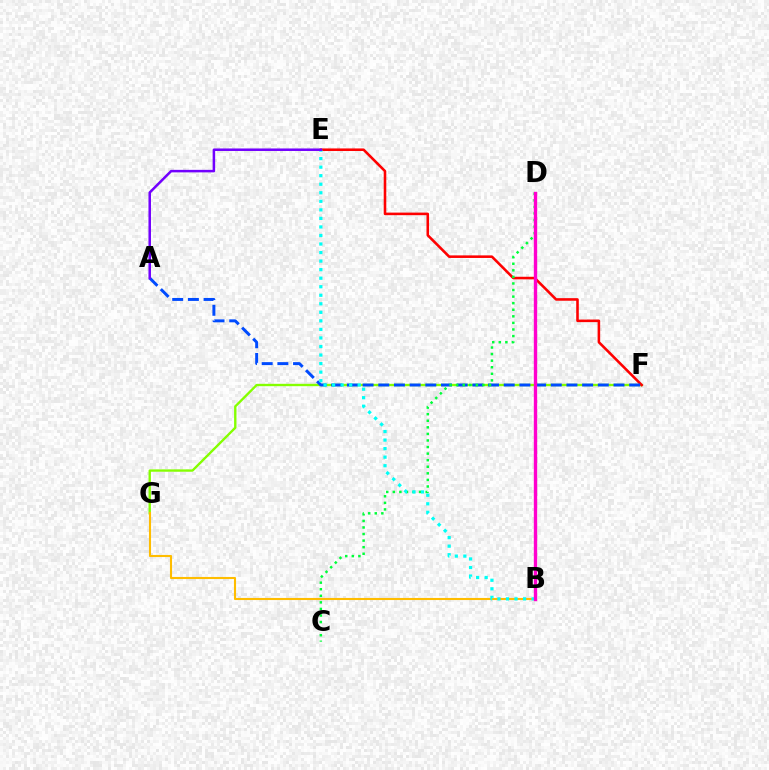{('F', 'G'): [{'color': '#84ff00', 'line_style': 'solid', 'thickness': 1.7}], ('E', 'F'): [{'color': '#ff0000', 'line_style': 'solid', 'thickness': 1.85}], ('A', 'F'): [{'color': '#004bff', 'line_style': 'dashed', 'thickness': 2.13}], ('C', 'D'): [{'color': '#00ff39', 'line_style': 'dotted', 'thickness': 1.79}], ('B', 'G'): [{'color': '#ffbd00', 'line_style': 'solid', 'thickness': 1.51}], ('B', 'E'): [{'color': '#00fff6', 'line_style': 'dotted', 'thickness': 2.32}], ('A', 'E'): [{'color': '#7200ff', 'line_style': 'solid', 'thickness': 1.81}], ('B', 'D'): [{'color': '#ff00cf', 'line_style': 'solid', 'thickness': 2.42}]}